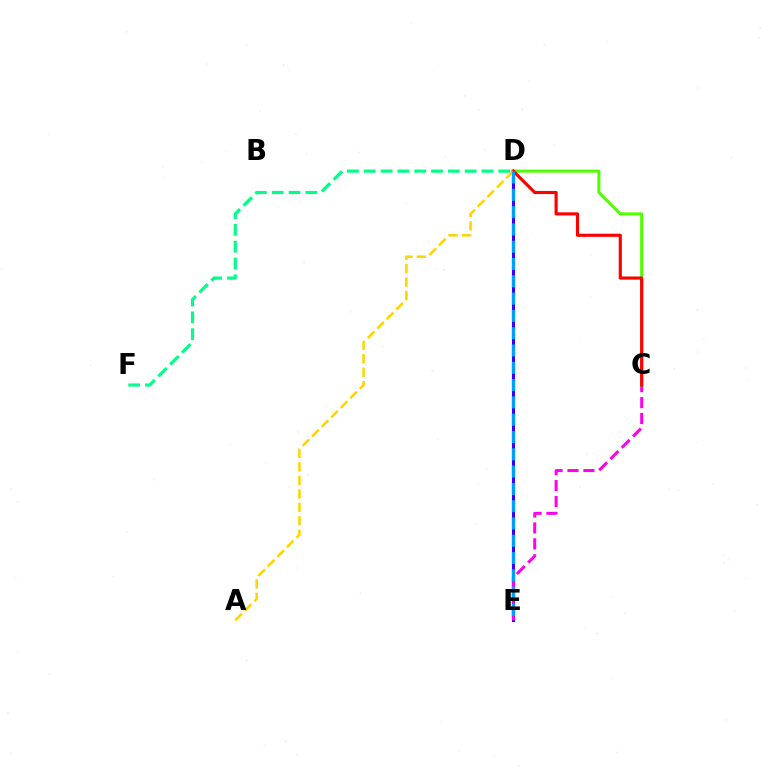{('D', 'E'): [{'color': '#3700ff', 'line_style': 'solid', 'thickness': 2.23}, {'color': '#009eff', 'line_style': 'dashed', 'thickness': 2.35}], ('C', 'E'): [{'color': '#ff00ed', 'line_style': 'dashed', 'thickness': 2.17}], ('C', 'D'): [{'color': '#4fff00', 'line_style': 'solid', 'thickness': 2.18}, {'color': '#ff0000', 'line_style': 'solid', 'thickness': 2.26}], ('D', 'F'): [{'color': '#00ff86', 'line_style': 'dashed', 'thickness': 2.28}], ('A', 'D'): [{'color': '#ffd500', 'line_style': 'dashed', 'thickness': 1.83}]}